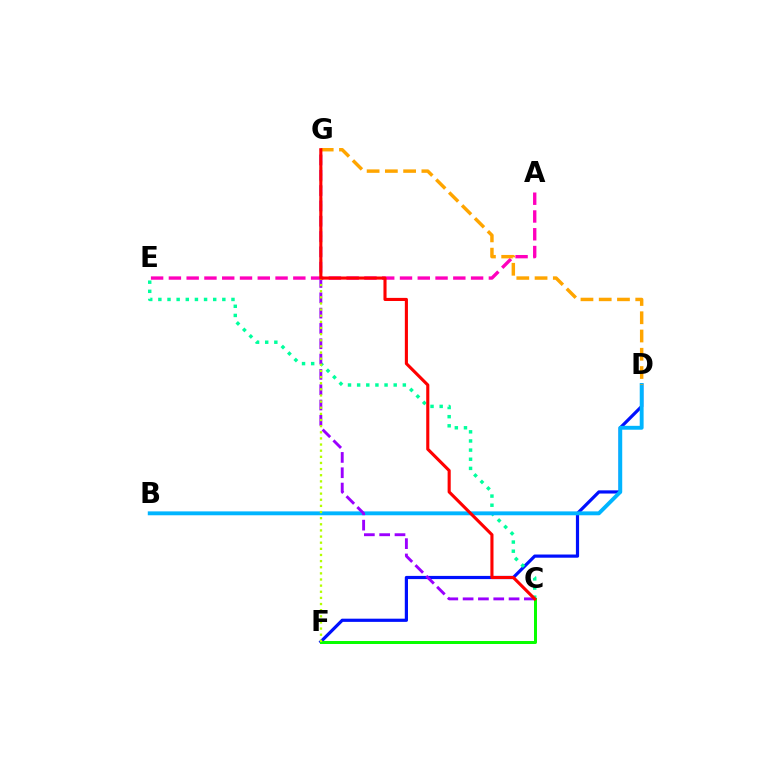{('A', 'E'): [{'color': '#ff00bd', 'line_style': 'dashed', 'thickness': 2.41}], ('D', 'F'): [{'color': '#0010ff', 'line_style': 'solid', 'thickness': 2.3}], ('C', 'E'): [{'color': '#00ff9d', 'line_style': 'dotted', 'thickness': 2.48}], ('B', 'D'): [{'color': '#00b5ff', 'line_style': 'solid', 'thickness': 2.8}], ('C', 'G'): [{'color': '#9b00ff', 'line_style': 'dashed', 'thickness': 2.08}, {'color': '#ff0000', 'line_style': 'solid', 'thickness': 2.24}], ('C', 'F'): [{'color': '#08ff00', 'line_style': 'solid', 'thickness': 2.16}], ('F', 'G'): [{'color': '#b3ff00', 'line_style': 'dotted', 'thickness': 1.67}], ('D', 'G'): [{'color': '#ffa500', 'line_style': 'dashed', 'thickness': 2.48}]}